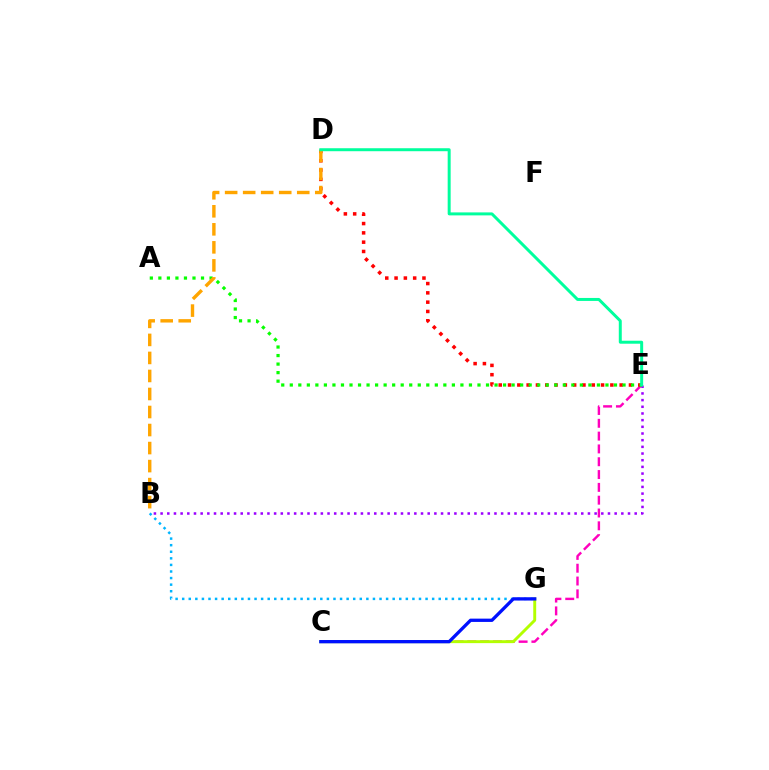{('B', 'E'): [{'color': '#9b00ff', 'line_style': 'dotted', 'thickness': 1.81}], ('C', 'E'): [{'color': '#ff00bd', 'line_style': 'dashed', 'thickness': 1.74}], ('C', 'G'): [{'color': '#b3ff00', 'line_style': 'solid', 'thickness': 2.11}, {'color': '#0010ff', 'line_style': 'solid', 'thickness': 2.37}], ('D', 'E'): [{'color': '#ff0000', 'line_style': 'dotted', 'thickness': 2.53}, {'color': '#00ff9d', 'line_style': 'solid', 'thickness': 2.14}], ('A', 'E'): [{'color': '#08ff00', 'line_style': 'dotted', 'thickness': 2.32}], ('B', 'D'): [{'color': '#ffa500', 'line_style': 'dashed', 'thickness': 2.45}], ('B', 'G'): [{'color': '#00b5ff', 'line_style': 'dotted', 'thickness': 1.79}]}